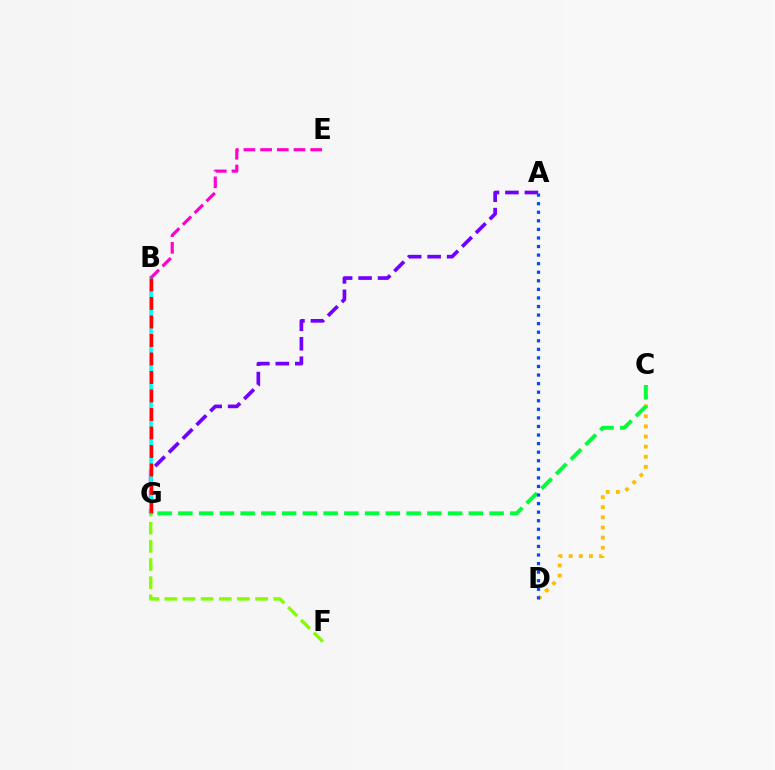{('A', 'G'): [{'color': '#7200ff', 'line_style': 'dashed', 'thickness': 2.64}], ('B', 'G'): [{'color': '#00fff6', 'line_style': 'solid', 'thickness': 2.6}, {'color': '#ff0000', 'line_style': 'dashed', 'thickness': 2.51}], ('C', 'D'): [{'color': '#ffbd00', 'line_style': 'dotted', 'thickness': 2.75}], ('F', 'G'): [{'color': '#84ff00', 'line_style': 'dashed', 'thickness': 2.47}], ('C', 'G'): [{'color': '#00ff39', 'line_style': 'dashed', 'thickness': 2.82}], ('B', 'E'): [{'color': '#ff00cf', 'line_style': 'dashed', 'thickness': 2.27}], ('A', 'D'): [{'color': '#004bff', 'line_style': 'dotted', 'thickness': 2.33}]}